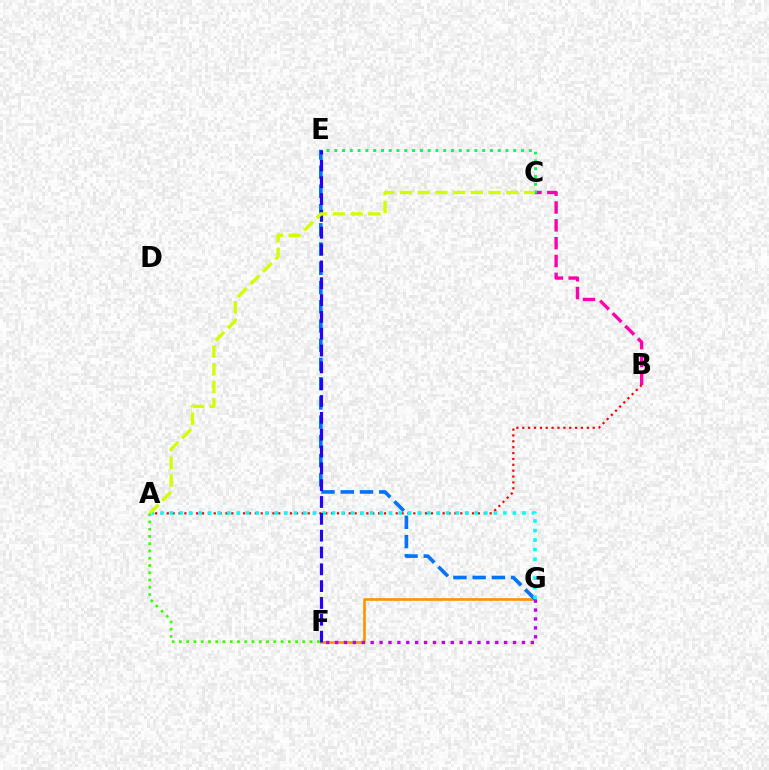{('F', 'G'): [{'color': '#ff9400', 'line_style': 'solid', 'thickness': 1.91}, {'color': '#b900ff', 'line_style': 'dotted', 'thickness': 2.42}], ('B', 'C'): [{'color': '#ff00ac', 'line_style': 'dashed', 'thickness': 2.42}], ('E', 'G'): [{'color': '#0074ff', 'line_style': 'dashed', 'thickness': 2.61}], ('A', 'B'): [{'color': '#ff0000', 'line_style': 'dotted', 'thickness': 1.59}], ('C', 'E'): [{'color': '#00ff5c', 'line_style': 'dotted', 'thickness': 2.11}], ('A', 'F'): [{'color': '#3dff00', 'line_style': 'dotted', 'thickness': 1.97}], ('A', 'G'): [{'color': '#00fff6', 'line_style': 'dotted', 'thickness': 2.59}], ('E', 'F'): [{'color': '#2500ff', 'line_style': 'dashed', 'thickness': 2.29}], ('A', 'C'): [{'color': '#d1ff00', 'line_style': 'dashed', 'thickness': 2.41}]}